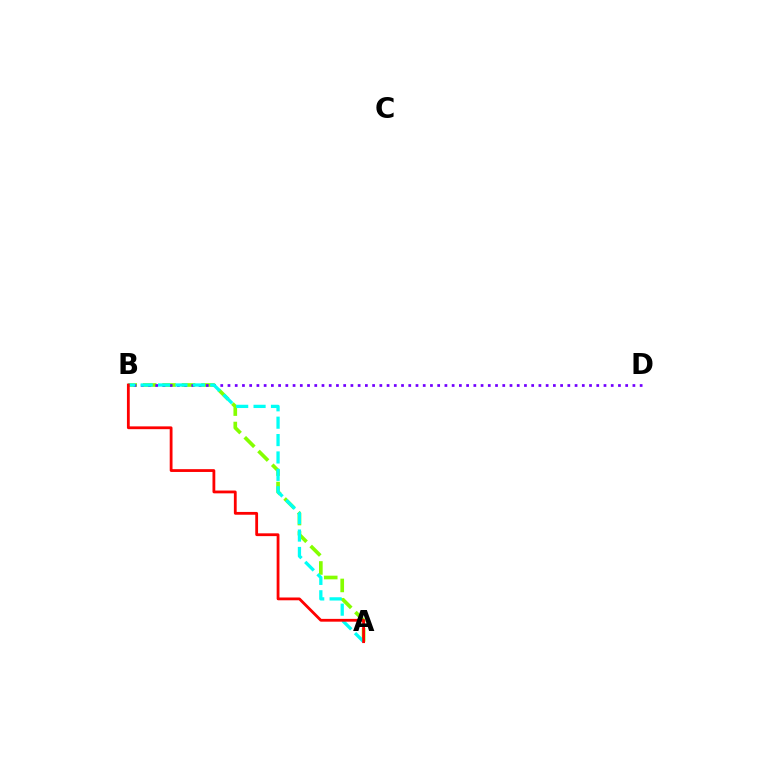{('A', 'B'): [{'color': '#84ff00', 'line_style': 'dashed', 'thickness': 2.64}, {'color': '#00fff6', 'line_style': 'dashed', 'thickness': 2.36}, {'color': '#ff0000', 'line_style': 'solid', 'thickness': 2.02}], ('B', 'D'): [{'color': '#7200ff', 'line_style': 'dotted', 'thickness': 1.96}]}